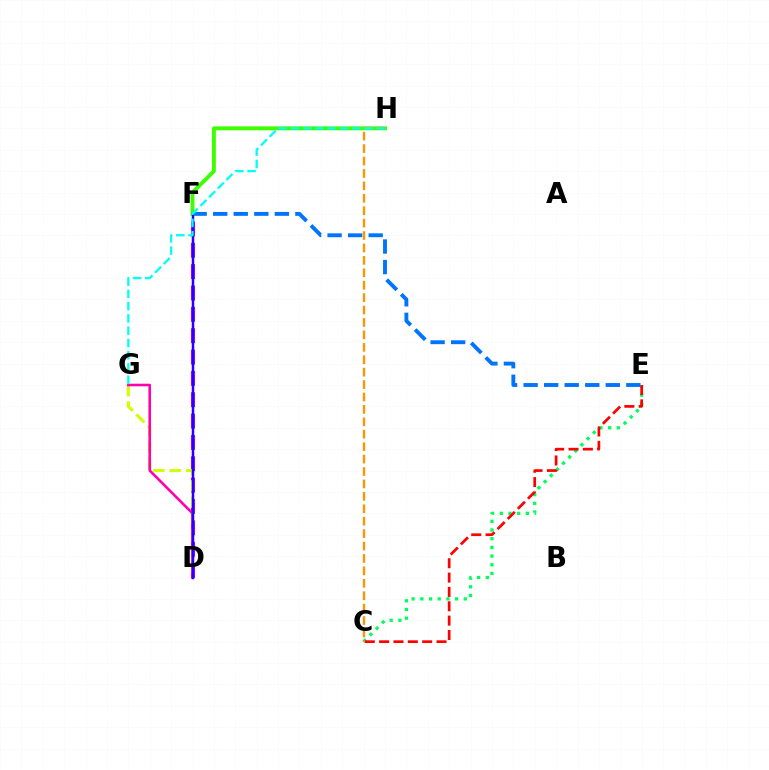{('E', 'F'): [{'color': '#0074ff', 'line_style': 'dashed', 'thickness': 2.79}], ('D', 'F'): [{'color': '#b900ff', 'line_style': 'dashed', 'thickness': 2.9}, {'color': '#2500ff', 'line_style': 'solid', 'thickness': 1.79}], ('D', 'G'): [{'color': '#d1ff00', 'line_style': 'dashed', 'thickness': 2.22}, {'color': '#ff00ac', 'line_style': 'solid', 'thickness': 1.87}], ('F', 'H'): [{'color': '#3dff00', 'line_style': 'solid', 'thickness': 2.82}], ('C', 'E'): [{'color': '#00ff5c', 'line_style': 'dotted', 'thickness': 2.36}, {'color': '#ff0000', 'line_style': 'dashed', 'thickness': 1.95}], ('C', 'H'): [{'color': '#ff9400', 'line_style': 'dashed', 'thickness': 1.69}], ('G', 'H'): [{'color': '#00fff6', 'line_style': 'dashed', 'thickness': 1.67}]}